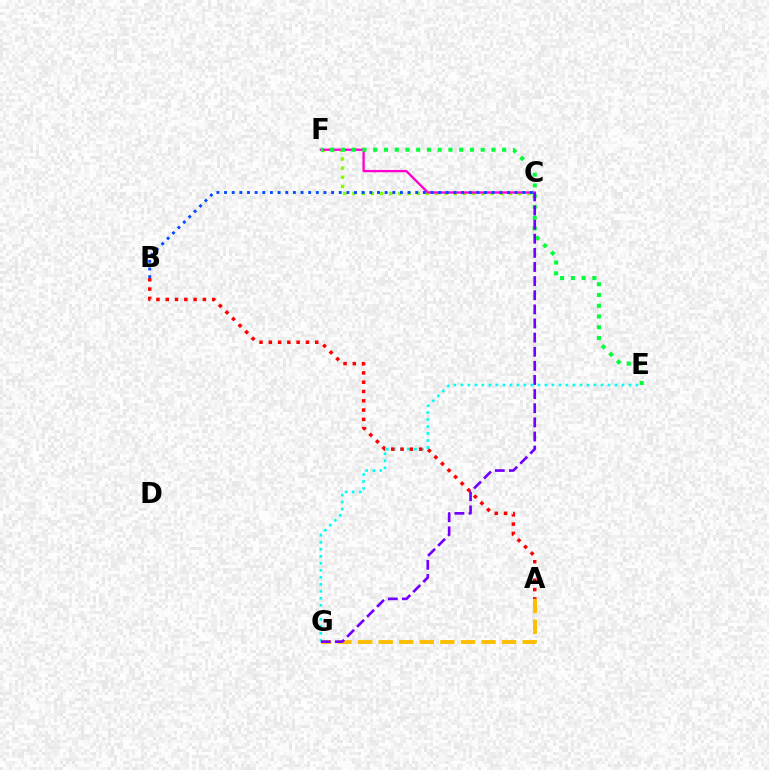{('C', 'F'): [{'color': '#84ff00', 'line_style': 'dotted', 'thickness': 2.5}, {'color': '#ff00cf', 'line_style': 'solid', 'thickness': 1.67}], ('E', 'G'): [{'color': '#00fff6', 'line_style': 'dotted', 'thickness': 1.9}], ('B', 'C'): [{'color': '#004bff', 'line_style': 'dotted', 'thickness': 2.08}], ('A', 'B'): [{'color': '#ff0000', 'line_style': 'dotted', 'thickness': 2.52}], ('A', 'G'): [{'color': '#ffbd00', 'line_style': 'dashed', 'thickness': 2.79}], ('E', 'F'): [{'color': '#00ff39', 'line_style': 'dotted', 'thickness': 2.92}], ('C', 'G'): [{'color': '#7200ff', 'line_style': 'dashed', 'thickness': 1.92}]}